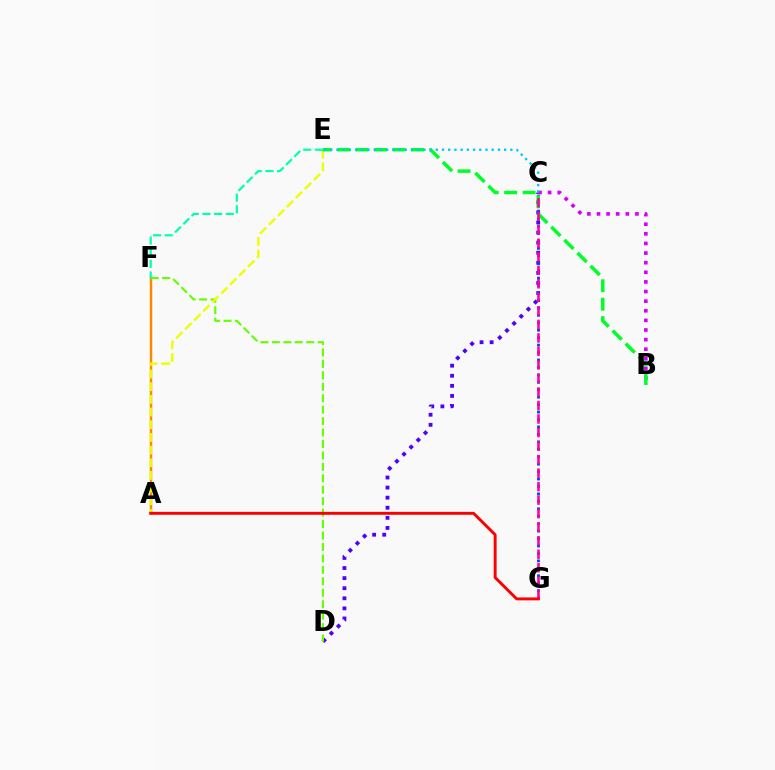{('C', 'D'): [{'color': '#4f00ff', 'line_style': 'dotted', 'thickness': 2.74}], ('B', 'C'): [{'color': '#d600ff', 'line_style': 'dotted', 'thickness': 2.61}], ('A', 'F'): [{'color': '#ff8800', 'line_style': 'solid', 'thickness': 1.79}], ('D', 'F'): [{'color': '#66ff00', 'line_style': 'dashed', 'thickness': 1.55}], ('A', 'E'): [{'color': '#eeff00', 'line_style': 'dashed', 'thickness': 1.72}], ('C', 'G'): [{'color': '#003fff', 'line_style': 'dotted', 'thickness': 2.02}, {'color': '#ff00a0', 'line_style': 'dashed', 'thickness': 1.84}], ('B', 'E'): [{'color': '#00ff27', 'line_style': 'dashed', 'thickness': 2.51}], ('E', 'F'): [{'color': '#00ffaf', 'line_style': 'dashed', 'thickness': 1.58}], ('A', 'G'): [{'color': '#ff0000', 'line_style': 'solid', 'thickness': 2.11}], ('C', 'E'): [{'color': '#00c7ff', 'line_style': 'dotted', 'thickness': 1.69}]}